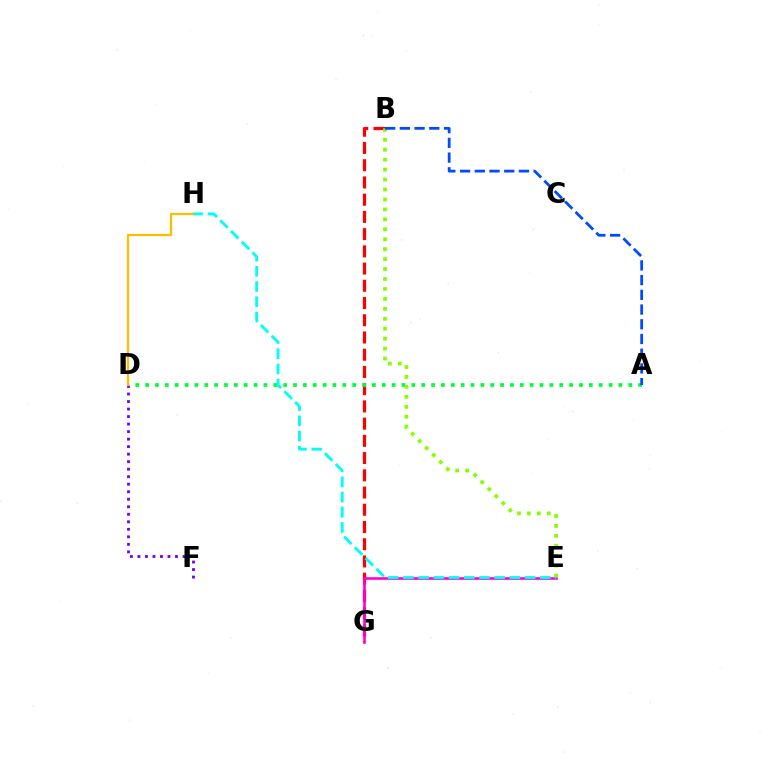{('B', 'G'): [{'color': '#ff0000', 'line_style': 'dashed', 'thickness': 2.34}], ('A', 'D'): [{'color': '#00ff39', 'line_style': 'dotted', 'thickness': 2.68}], ('E', 'G'): [{'color': '#ff00cf', 'line_style': 'solid', 'thickness': 1.88}], ('D', 'F'): [{'color': '#7200ff', 'line_style': 'dotted', 'thickness': 2.04}], ('B', 'E'): [{'color': '#84ff00', 'line_style': 'dotted', 'thickness': 2.7}], ('E', 'H'): [{'color': '#00fff6', 'line_style': 'dashed', 'thickness': 2.07}], ('D', 'H'): [{'color': '#ffbd00', 'line_style': 'solid', 'thickness': 1.6}], ('A', 'B'): [{'color': '#004bff', 'line_style': 'dashed', 'thickness': 2.0}]}